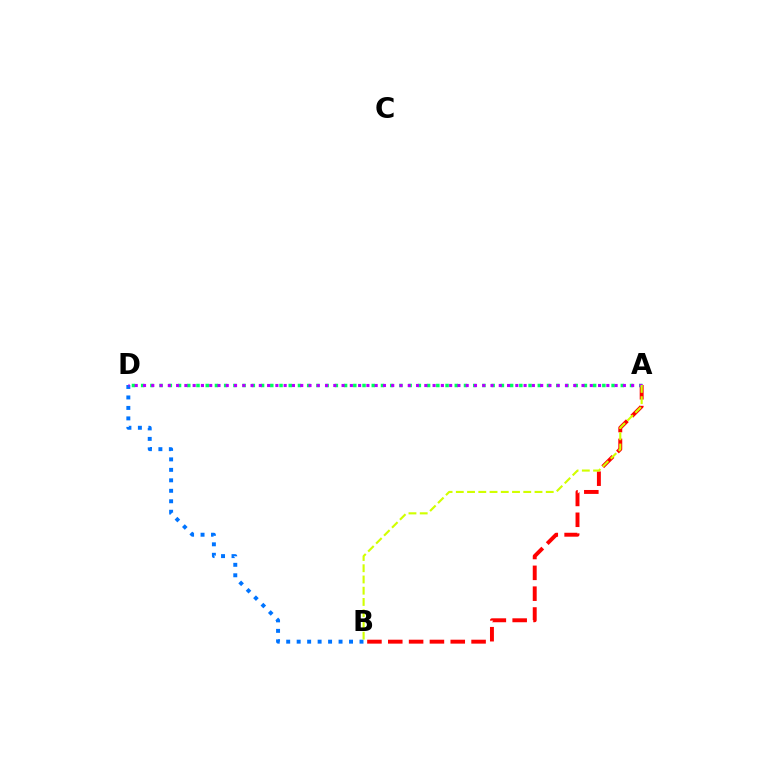{('A', 'B'): [{'color': '#ff0000', 'line_style': 'dashed', 'thickness': 2.83}, {'color': '#d1ff00', 'line_style': 'dashed', 'thickness': 1.53}], ('B', 'D'): [{'color': '#0074ff', 'line_style': 'dotted', 'thickness': 2.85}], ('A', 'D'): [{'color': '#00ff5c', 'line_style': 'dotted', 'thickness': 2.51}, {'color': '#b900ff', 'line_style': 'dotted', 'thickness': 2.25}]}